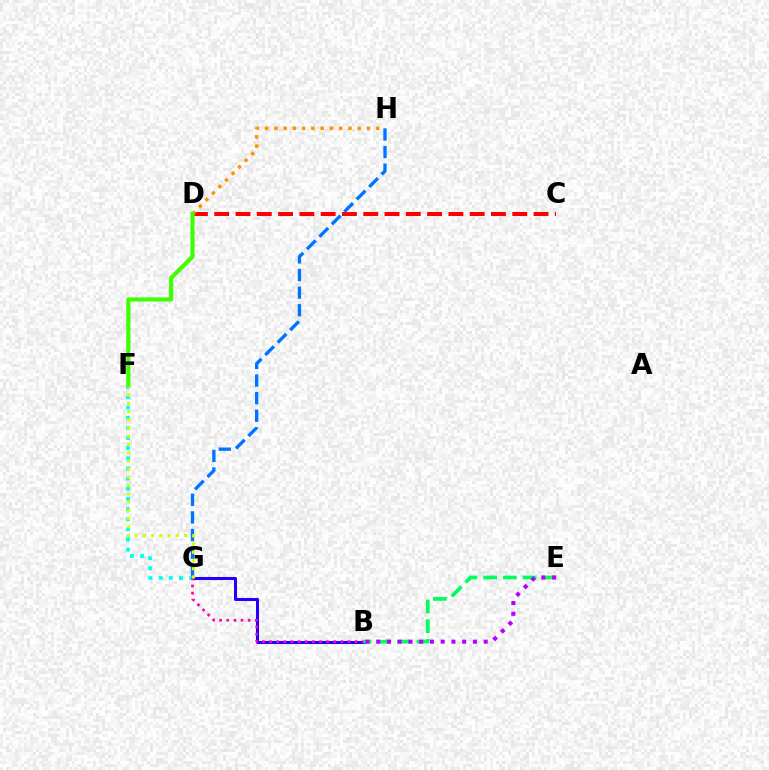{('B', 'G'): [{'color': '#2500ff', 'line_style': 'solid', 'thickness': 2.19}, {'color': '#ff00ac', 'line_style': 'dotted', 'thickness': 1.94}], ('F', 'G'): [{'color': '#00fff6', 'line_style': 'dotted', 'thickness': 2.76}, {'color': '#d1ff00', 'line_style': 'dotted', 'thickness': 2.24}], ('C', 'D'): [{'color': '#ff0000', 'line_style': 'dashed', 'thickness': 2.89}], ('B', 'E'): [{'color': '#00ff5c', 'line_style': 'dashed', 'thickness': 2.68}, {'color': '#b900ff', 'line_style': 'dotted', 'thickness': 2.92}], ('D', 'H'): [{'color': '#ff9400', 'line_style': 'dotted', 'thickness': 2.52}], ('G', 'H'): [{'color': '#0074ff', 'line_style': 'dashed', 'thickness': 2.39}], ('D', 'F'): [{'color': '#3dff00', 'line_style': 'solid', 'thickness': 2.97}]}